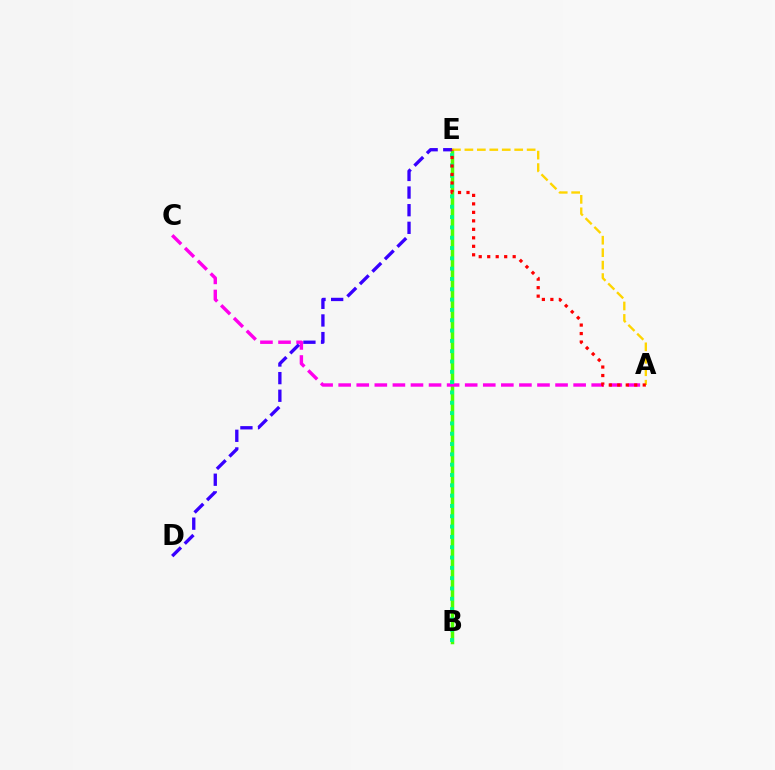{('B', 'E'): [{'color': '#009eff', 'line_style': 'solid', 'thickness': 2.18}, {'color': '#4fff00', 'line_style': 'solid', 'thickness': 2.51}, {'color': '#00ff86', 'line_style': 'dotted', 'thickness': 2.8}], ('A', 'C'): [{'color': '#ff00ed', 'line_style': 'dashed', 'thickness': 2.46}], ('A', 'E'): [{'color': '#ffd500', 'line_style': 'dashed', 'thickness': 1.69}, {'color': '#ff0000', 'line_style': 'dotted', 'thickness': 2.31}], ('D', 'E'): [{'color': '#3700ff', 'line_style': 'dashed', 'thickness': 2.4}]}